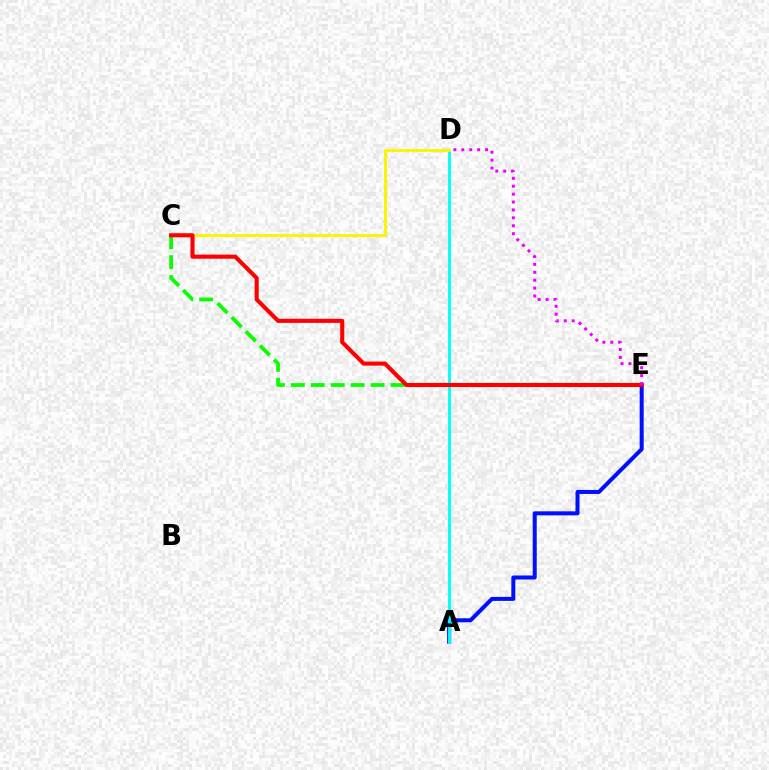{('C', 'E'): [{'color': '#08ff00', 'line_style': 'dashed', 'thickness': 2.71}, {'color': '#ff0000', 'line_style': 'solid', 'thickness': 2.95}], ('A', 'E'): [{'color': '#0010ff', 'line_style': 'solid', 'thickness': 2.9}], ('A', 'D'): [{'color': '#00fff6', 'line_style': 'solid', 'thickness': 2.06}], ('C', 'D'): [{'color': '#fcf500', 'line_style': 'solid', 'thickness': 2.1}], ('D', 'E'): [{'color': '#ee00ff', 'line_style': 'dotted', 'thickness': 2.15}]}